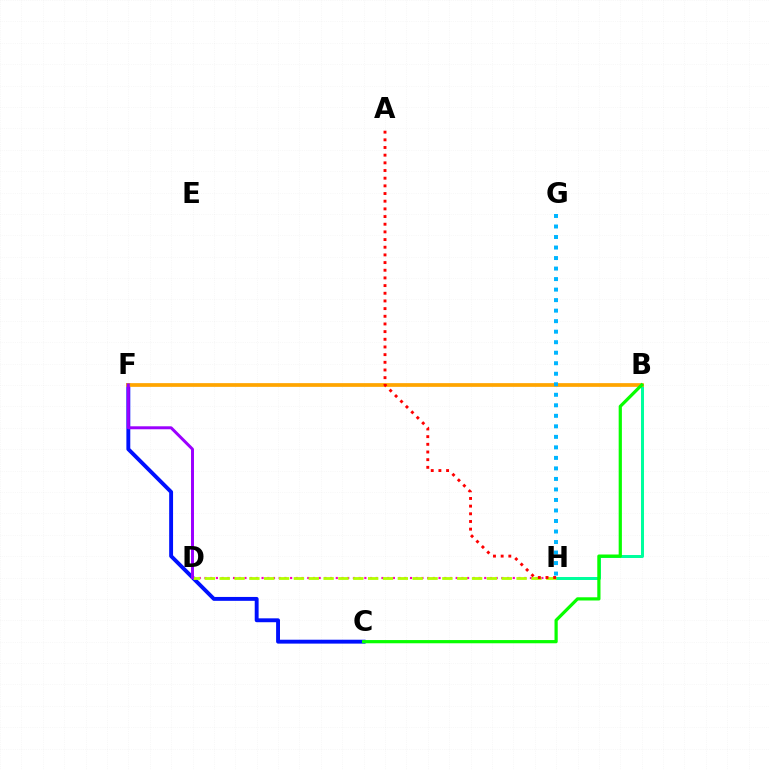{('C', 'F'): [{'color': '#0010ff', 'line_style': 'solid', 'thickness': 2.8}], ('D', 'H'): [{'color': '#ff00bd', 'line_style': 'dotted', 'thickness': 1.55}, {'color': '#b3ff00', 'line_style': 'dashed', 'thickness': 2.02}], ('B', 'H'): [{'color': '#00ff9d', 'line_style': 'solid', 'thickness': 2.15}], ('B', 'F'): [{'color': '#ffa500', 'line_style': 'solid', 'thickness': 2.68}], ('A', 'H'): [{'color': '#ff0000', 'line_style': 'dotted', 'thickness': 2.08}], ('G', 'H'): [{'color': '#00b5ff', 'line_style': 'dotted', 'thickness': 2.86}], ('D', 'F'): [{'color': '#9b00ff', 'line_style': 'solid', 'thickness': 2.14}], ('B', 'C'): [{'color': '#08ff00', 'line_style': 'solid', 'thickness': 2.31}]}